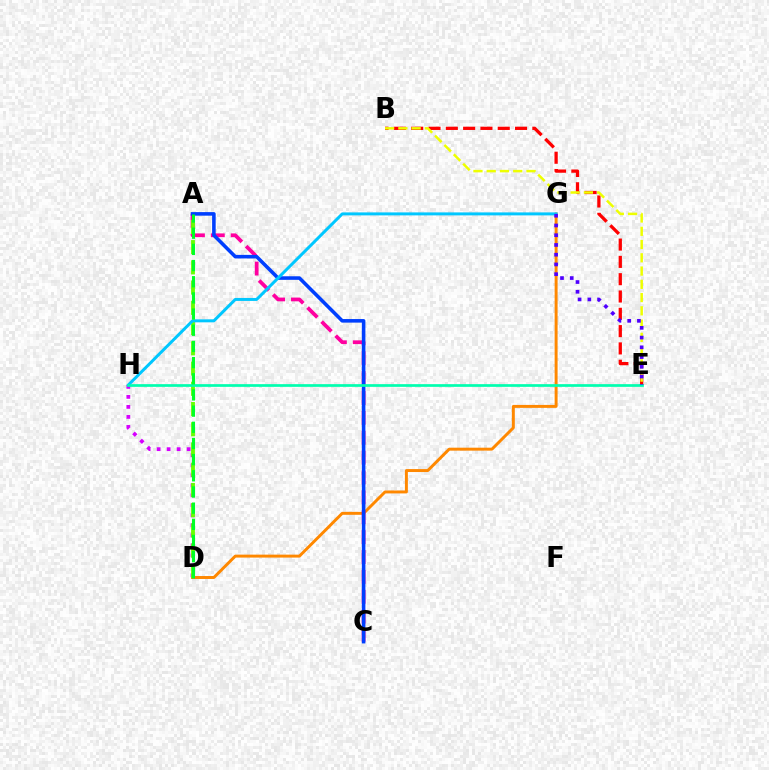{('D', 'G'): [{'color': '#ff8800', 'line_style': 'solid', 'thickness': 2.12}], ('D', 'H'): [{'color': '#d600ff', 'line_style': 'dotted', 'thickness': 2.72}], ('B', 'E'): [{'color': '#ff0000', 'line_style': 'dashed', 'thickness': 2.35}, {'color': '#eeff00', 'line_style': 'dashed', 'thickness': 1.8}], ('A', 'C'): [{'color': '#ff00a0', 'line_style': 'dashed', 'thickness': 2.7}, {'color': '#003fff', 'line_style': 'solid', 'thickness': 2.57}], ('A', 'D'): [{'color': '#66ff00', 'line_style': 'dashed', 'thickness': 2.75}, {'color': '#00ff27', 'line_style': 'dashed', 'thickness': 2.2}], ('G', 'H'): [{'color': '#00c7ff', 'line_style': 'solid', 'thickness': 2.15}], ('E', 'H'): [{'color': '#00ffaf', 'line_style': 'solid', 'thickness': 1.95}], ('E', 'G'): [{'color': '#4f00ff', 'line_style': 'dotted', 'thickness': 2.65}]}